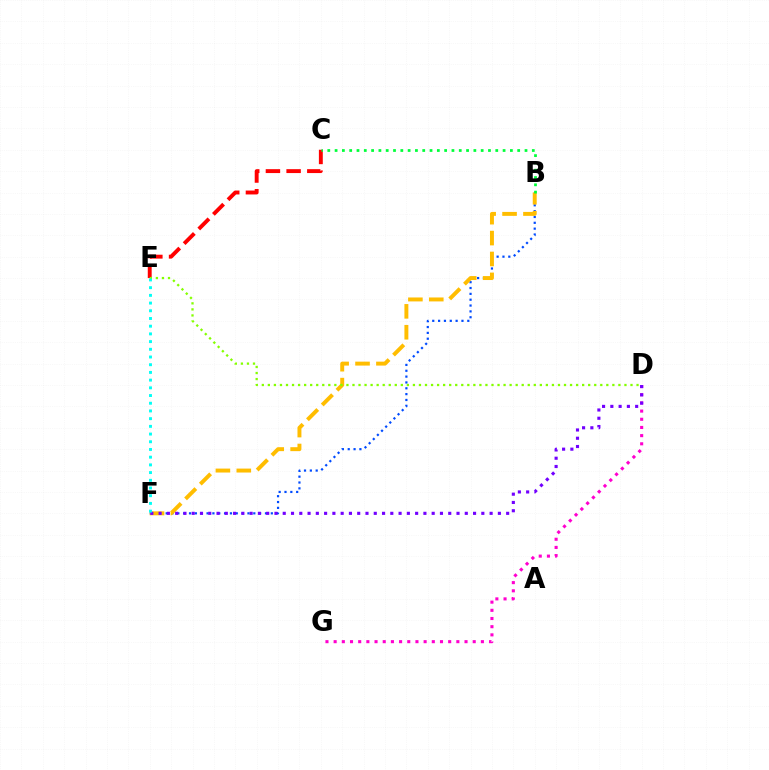{('C', 'E'): [{'color': '#ff0000', 'line_style': 'dashed', 'thickness': 2.81}], ('B', 'F'): [{'color': '#004bff', 'line_style': 'dotted', 'thickness': 1.59}, {'color': '#ffbd00', 'line_style': 'dashed', 'thickness': 2.84}], ('D', 'G'): [{'color': '#ff00cf', 'line_style': 'dotted', 'thickness': 2.22}], ('D', 'F'): [{'color': '#7200ff', 'line_style': 'dotted', 'thickness': 2.25}], ('D', 'E'): [{'color': '#84ff00', 'line_style': 'dotted', 'thickness': 1.64}], ('E', 'F'): [{'color': '#00fff6', 'line_style': 'dotted', 'thickness': 2.09}], ('B', 'C'): [{'color': '#00ff39', 'line_style': 'dotted', 'thickness': 1.98}]}